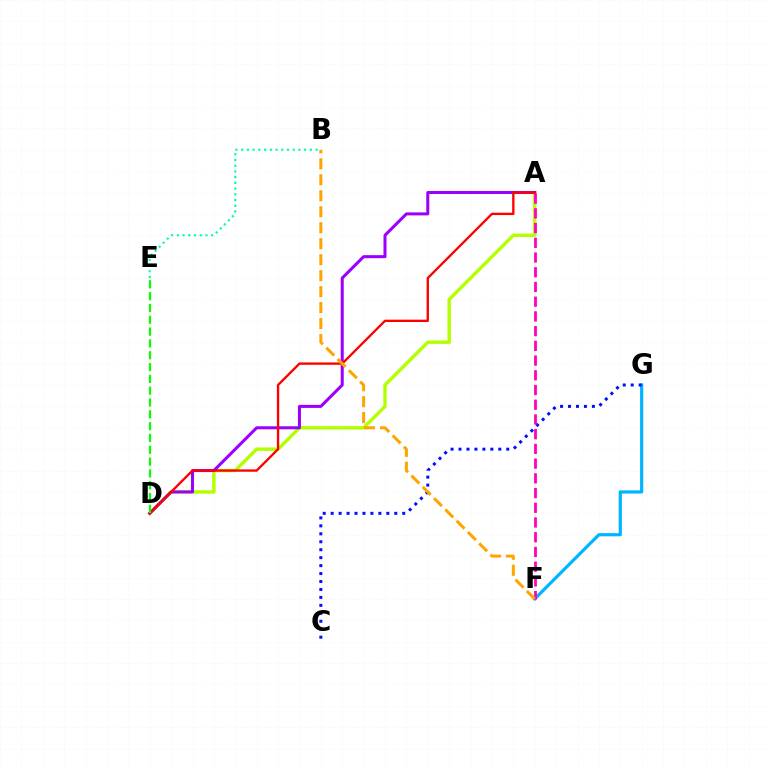{('A', 'D'): [{'color': '#b3ff00', 'line_style': 'solid', 'thickness': 2.46}, {'color': '#9b00ff', 'line_style': 'solid', 'thickness': 2.18}, {'color': '#ff0000', 'line_style': 'solid', 'thickness': 1.69}], ('F', 'G'): [{'color': '#00b5ff', 'line_style': 'solid', 'thickness': 2.29}], ('C', 'G'): [{'color': '#0010ff', 'line_style': 'dotted', 'thickness': 2.16}], ('B', 'E'): [{'color': '#00ff9d', 'line_style': 'dotted', 'thickness': 1.56}], ('A', 'F'): [{'color': '#ff00bd', 'line_style': 'dashed', 'thickness': 2.0}], ('B', 'F'): [{'color': '#ffa500', 'line_style': 'dashed', 'thickness': 2.17}], ('D', 'E'): [{'color': '#08ff00', 'line_style': 'dashed', 'thickness': 1.61}]}